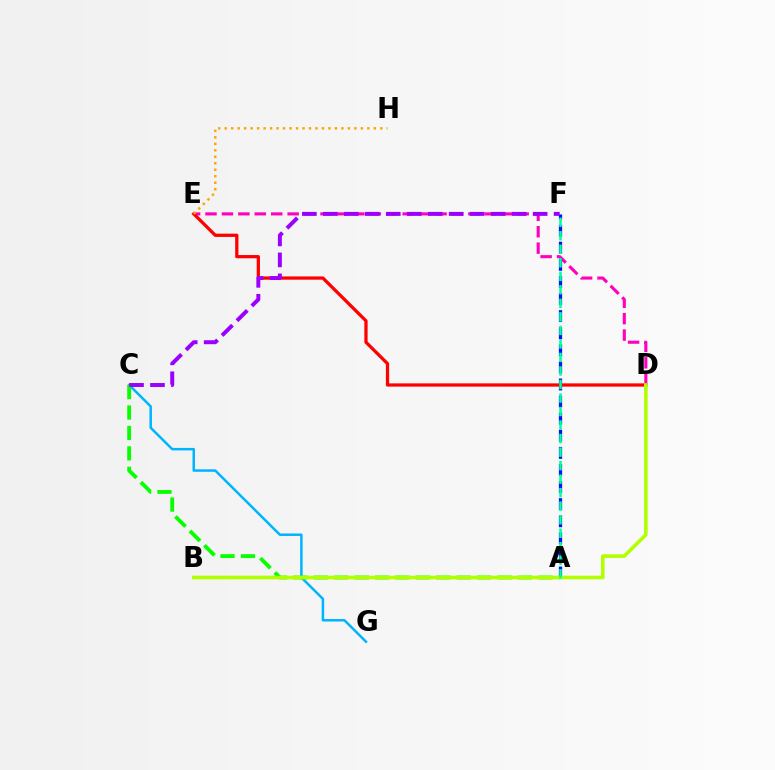{('D', 'E'): [{'color': '#ff00bd', 'line_style': 'dashed', 'thickness': 2.23}, {'color': '#ff0000', 'line_style': 'solid', 'thickness': 2.35}], ('C', 'G'): [{'color': '#00b5ff', 'line_style': 'solid', 'thickness': 1.8}], ('A', 'C'): [{'color': '#08ff00', 'line_style': 'dashed', 'thickness': 2.77}], ('A', 'F'): [{'color': '#0010ff', 'line_style': 'dashed', 'thickness': 2.32}, {'color': '#00ff9d', 'line_style': 'dashed', 'thickness': 1.84}], ('B', 'D'): [{'color': '#b3ff00', 'line_style': 'solid', 'thickness': 2.59}], ('E', 'H'): [{'color': '#ffa500', 'line_style': 'dotted', 'thickness': 1.76}], ('C', 'F'): [{'color': '#9b00ff', 'line_style': 'dashed', 'thickness': 2.85}]}